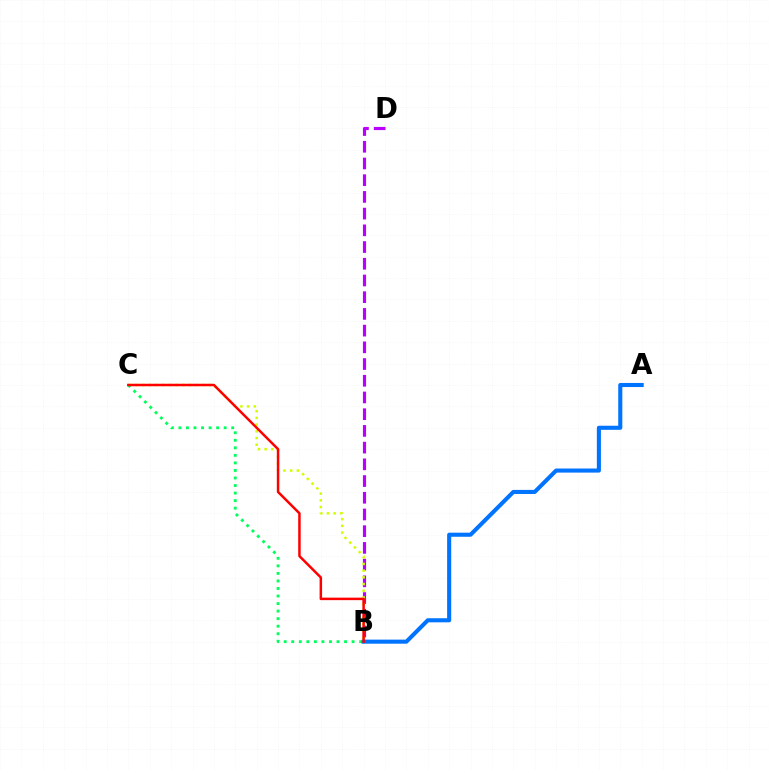{('B', 'D'): [{'color': '#b900ff', 'line_style': 'dashed', 'thickness': 2.27}], ('B', 'C'): [{'color': '#d1ff00', 'line_style': 'dotted', 'thickness': 1.82}, {'color': '#00ff5c', 'line_style': 'dotted', 'thickness': 2.05}, {'color': '#ff0000', 'line_style': 'solid', 'thickness': 1.8}], ('A', 'B'): [{'color': '#0074ff', 'line_style': 'solid', 'thickness': 2.94}]}